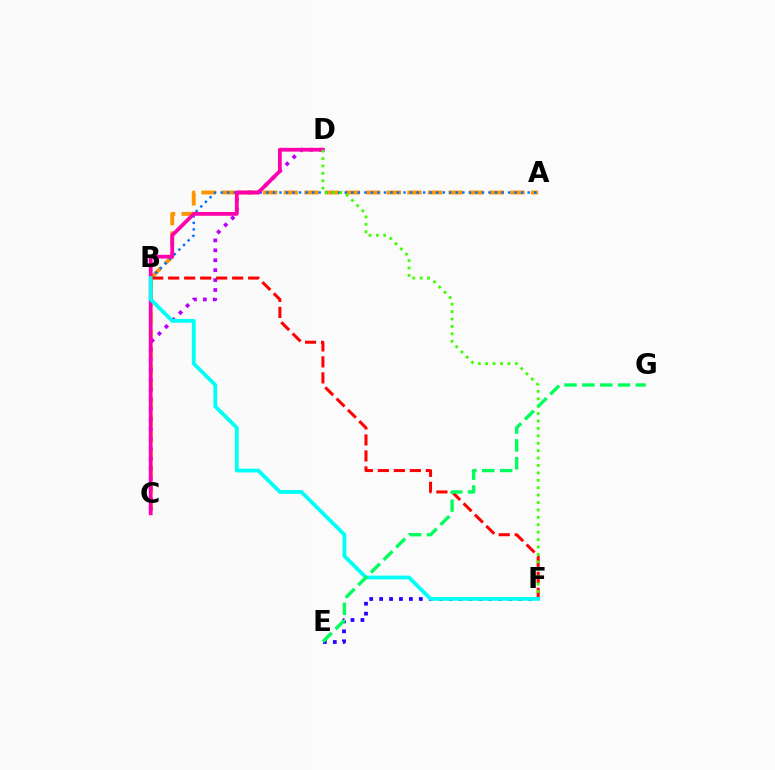{('A', 'B'): [{'color': '#ff9400', 'line_style': 'dashed', 'thickness': 2.8}, {'color': '#0074ff', 'line_style': 'dotted', 'thickness': 1.77}], ('B', 'C'): [{'color': '#d1ff00', 'line_style': 'dashed', 'thickness': 2.31}], ('C', 'D'): [{'color': '#b900ff', 'line_style': 'dotted', 'thickness': 2.7}, {'color': '#ff00ac', 'line_style': 'solid', 'thickness': 2.71}], ('E', 'F'): [{'color': '#2500ff', 'line_style': 'dotted', 'thickness': 2.7}], ('B', 'F'): [{'color': '#ff0000', 'line_style': 'dashed', 'thickness': 2.17}, {'color': '#00fff6', 'line_style': 'solid', 'thickness': 2.72}], ('D', 'F'): [{'color': '#3dff00', 'line_style': 'dotted', 'thickness': 2.01}], ('E', 'G'): [{'color': '#00ff5c', 'line_style': 'dashed', 'thickness': 2.42}]}